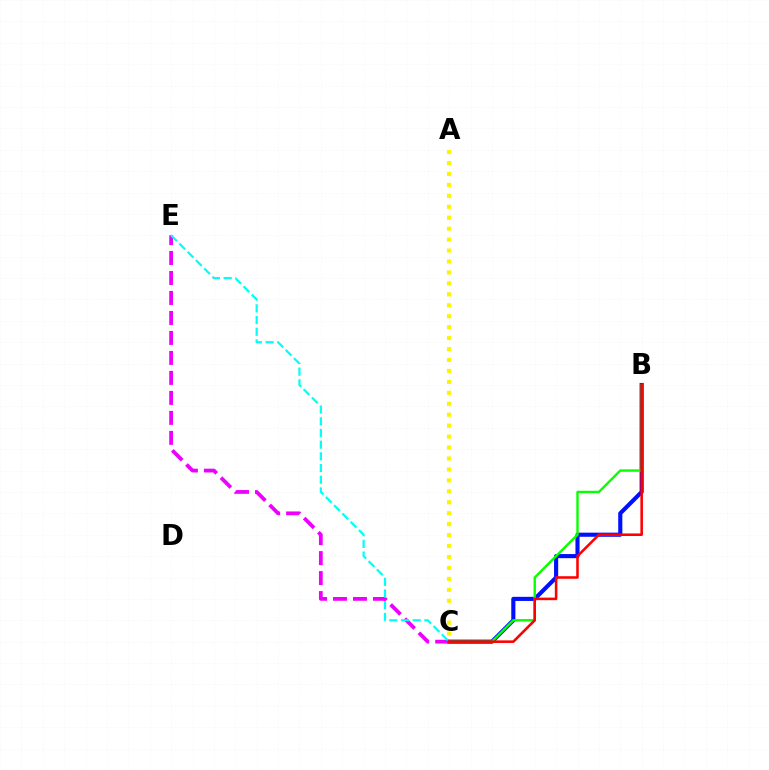{('B', 'C'): [{'color': '#0010ff', 'line_style': 'solid', 'thickness': 2.97}, {'color': '#08ff00', 'line_style': 'solid', 'thickness': 1.71}, {'color': '#ff0000', 'line_style': 'solid', 'thickness': 1.85}], ('C', 'E'): [{'color': '#ee00ff', 'line_style': 'dashed', 'thickness': 2.72}, {'color': '#00fff6', 'line_style': 'dashed', 'thickness': 1.59}], ('A', 'C'): [{'color': '#fcf500', 'line_style': 'dotted', 'thickness': 2.97}]}